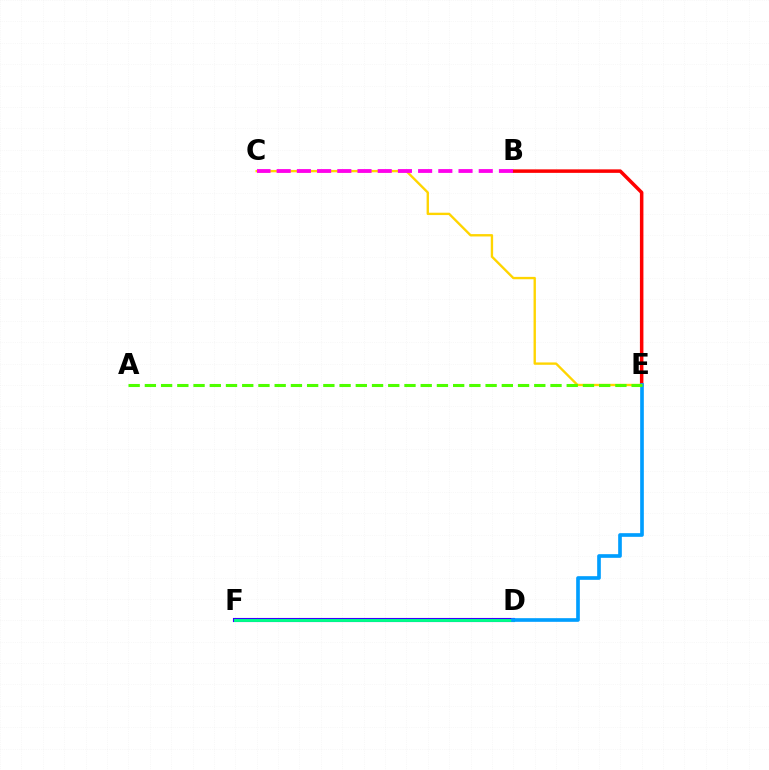{('D', 'F'): [{'color': '#3700ff', 'line_style': 'solid', 'thickness': 2.95}, {'color': '#00ff86', 'line_style': 'solid', 'thickness': 2.1}], ('B', 'E'): [{'color': '#ff0000', 'line_style': 'solid', 'thickness': 2.52}], ('C', 'E'): [{'color': '#ffd500', 'line_style': 'solid', 'thickness': 1.7}], ('D', 'E'): [{'color': '#009eff', 'line_style': 'solid', 'thickness': 2.63}], ('A', 'E'): [{'color': '#4fff00', 'line_style': 'dashed', 'thickness': 2.2}], ('B', 'C'): [{'color': '#ff00ed', 'line_style': 'dashed', 'thickness': 2.74}]}